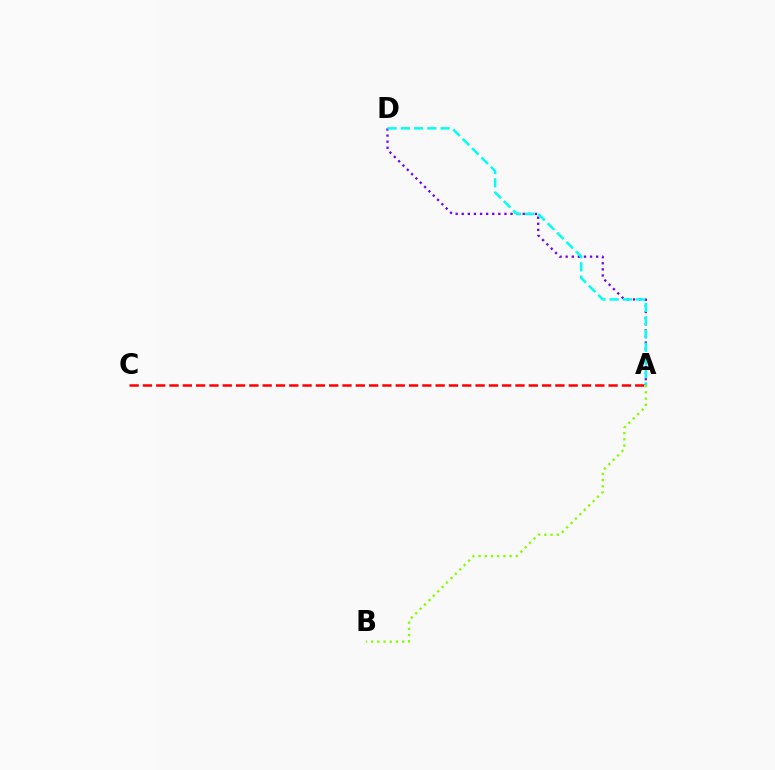{('A', 'D'): [{'color': '#7200ff', 'line_style': 'dotted', 'thickness': 1.66}, {'color': '#00fff6', 'line_style': 'dashed', 'thickness': 1.8}], ('A', 'C'): [{'color': '#ff0000', 'line_style': 'dashed', 'thickness': 1.81}], ('A', 'B'): [{'color': '#84ff00', 'line_style': 'dotted', 'thickness': 1.69}]}